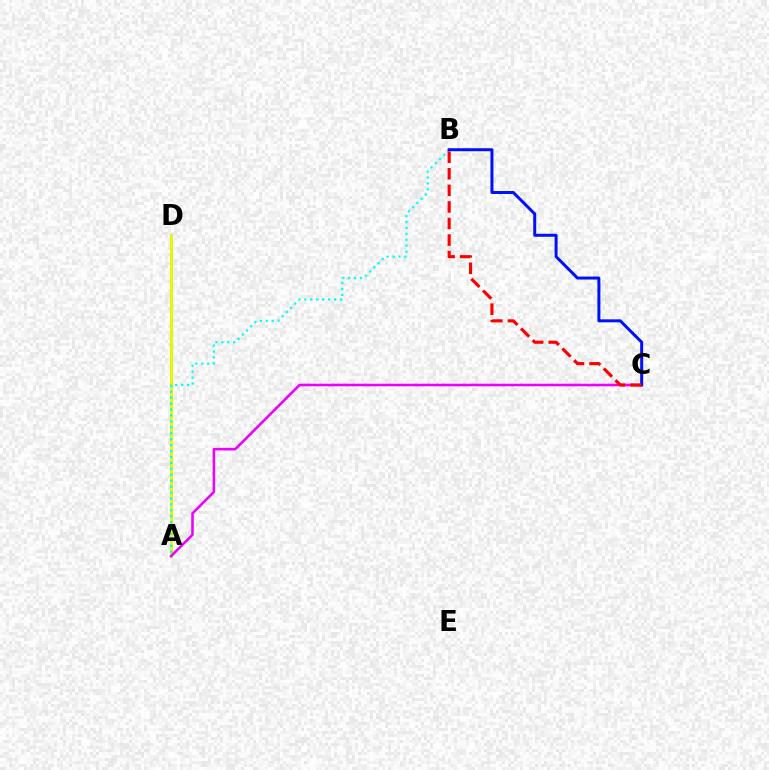{('A', 'D'): [{'color': '#08ff00', 'line_style': 'solid', 'thickness': 1.96}, {'color': '#fcf500', 'line_style': 'solid', 'thickness': 1.92}], ('A', 'C'): [{'color': '#ee00ff', 'line_style': 'solid', 'thickness': 1.85}], ('A', 'B'): [{'color': '#00fff6', 'line_style': 'dotted', 'thickness': 1.61}], ('B', 'C'): [{'color': '#0010ff', 'line_style': 'solid', 'thickness': 2.15}, {'color': '#ff0000', 'line_style': 'dashed', 'thickness': 2.25}]}